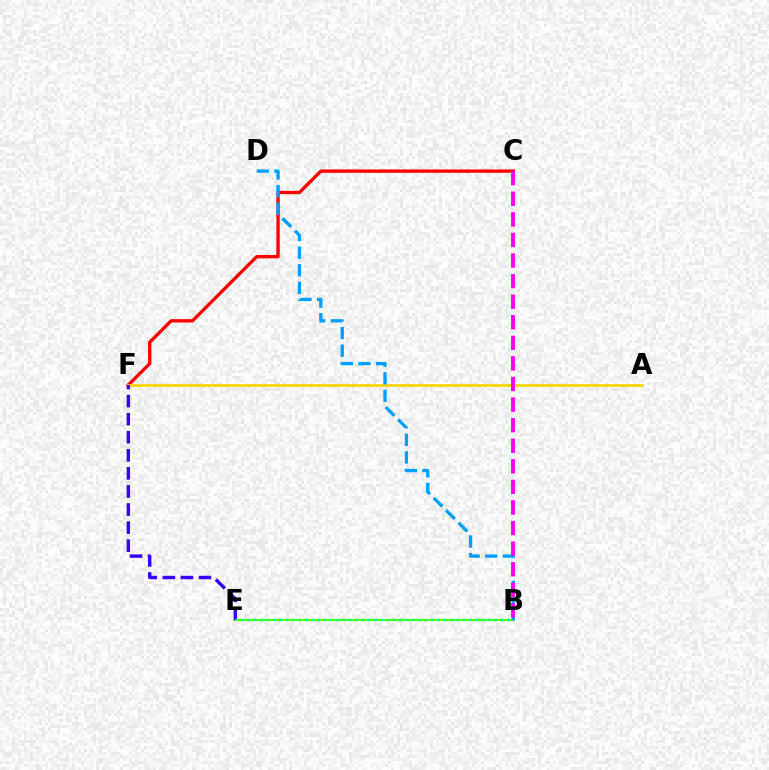{('B', 'E'): [{'color': '#4fff00', 'line_style': 'solid', 'thickness': 1.54}, {'color': '#00ff86', 'line_style': 'dotted', 'thickness': 1.72}], ('C', 'F'): [{'color': '#ff0000', 'line_style': 'solid', 'thickness': 2.4}], ('A', 'F'): [{'color': '#ffd500', 'line_style': 'solid', 'thickness': 1.93}], ('B', 'D'): [{'color': '#009eff', 'line_style': 'dashed', 'thickness': 2.39}], ('B', 'C'): [{'color': '#ff00ed', 'line_style': 'dashed', 'thickness': 2.8}], ('E', 'F'): [{'color': '#3700ff', 'line_style': 'dashed', 'thickness': 2.46}]}